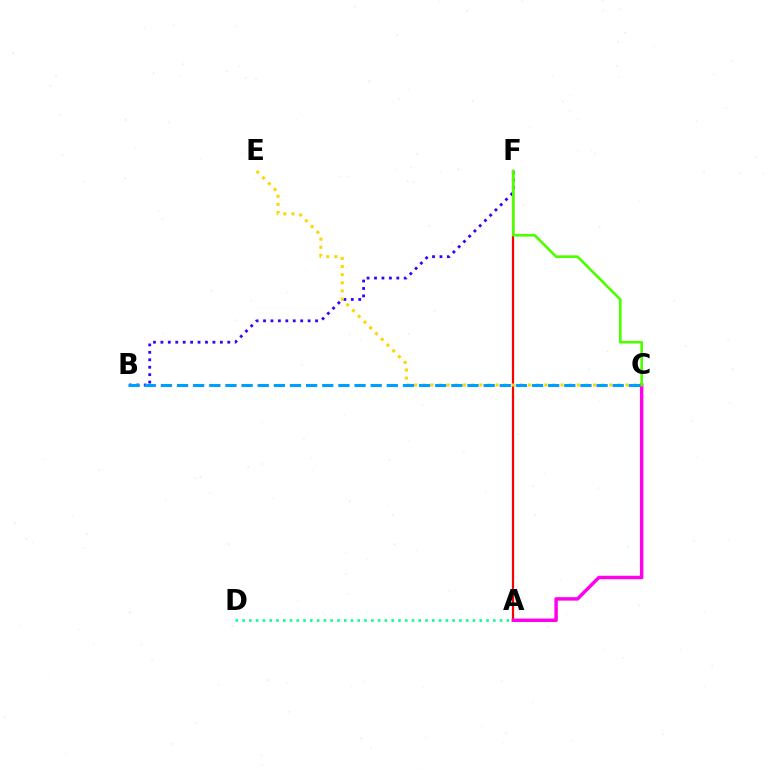{('A', 'F'): [{'color': '#ff0000', 'line_style': 'solid', 'thickness': 1.58}], ('A', 'C'): [{'color': '#ff00ed', 'line_style': 'solid', 'thickness': 2.49}], ('A', 'D'): [{'color': '#00ff86', 'line_style': 'dotted', 'thickness': 1.84}], ('B', 'F'): [{'color': '#3700ff', 'line_style': 'dotted', 'thickness': 2.02}], ('C', 'F'): [{'color': '#4fff00', 'line_style': 'solid', 'thickness': 1.93}], ('C', 'E'): [{'color': '#ffd500', 'line_style': 'dotted', 'thickness': 2.21}], ('B', 'C'): [{'color': '#009eff', 'line_style': 'dashed', 'thickness': 2.19}]}